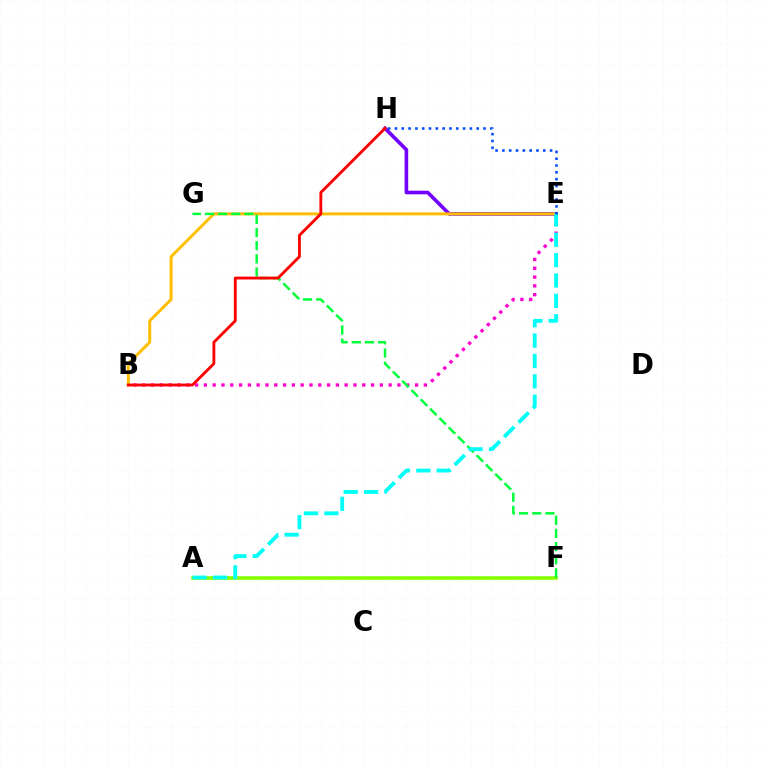{('A', 'F'): [{'color': '#84ff00', 'line_style': 'solid', 'thickness': 2.58}], ('B', 'E'): [{'color': '#ff00cf', 'line_style': 'dotted', 'thickness': 2.39}, {'color': '#ffbd00', 'line_style': 'solid', 'thickness': 2.13}], ('E', 'H'): [{'color': '#7200ff', 'line_style': 'solid', 'thickness': 2.61}, {'color': '#004bff', 'line_style': 'dotted', 'thickness': 1.85}], ('F', 'G'): [{'color': '#00ff39', 'line_style': 'dashed', 'thickness': 1.79}], ('B', 'H'): [{'color': '#ff0000', 'line_style': 'solid', 'thickness': 2.06}], ('A', 'E'): [{'color': '#00fff6', 'line_style': 'dashed', 'thickness': 2.77}]}